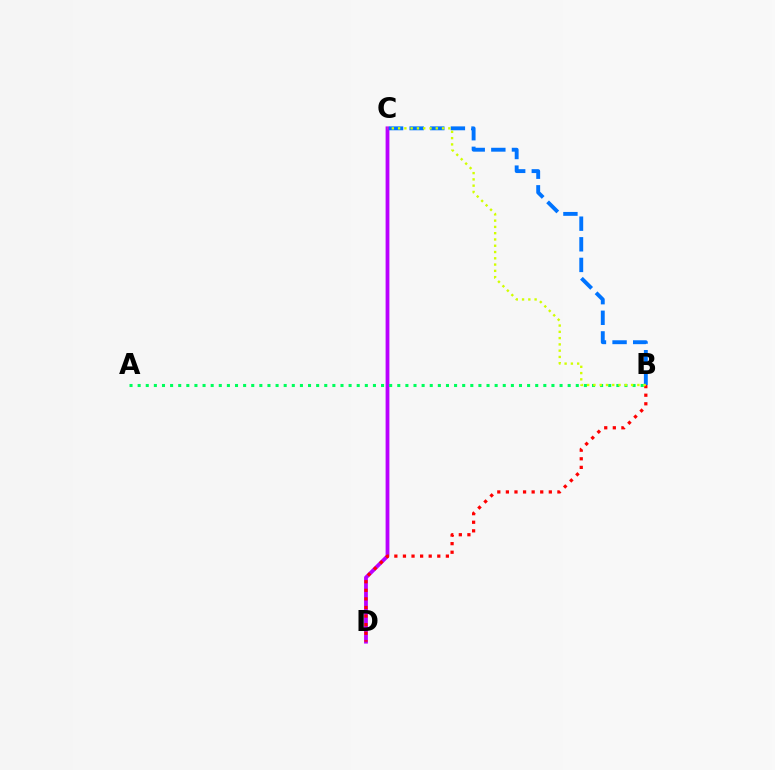{('C', 'D'): [{'color': '#b900ff', 'line_style': 'solid', 'thickness': 2.73}], ('B', 'C'): [{'color': '#0074ff', 'line_style': 'dashed', 'thickness': 2.8}, {'color': '#d1ff00', 'line_style': 'dotted', 'thickness': 1.71}], ('B', 'D'): [{'color': '#ff0000', 'line_style': 'dotted', 'thickness': 2.33}], ('A', 'B'): [{'color': '#00ff5c', 'line_style': 'dotted', 'thickness': 2.2}]}